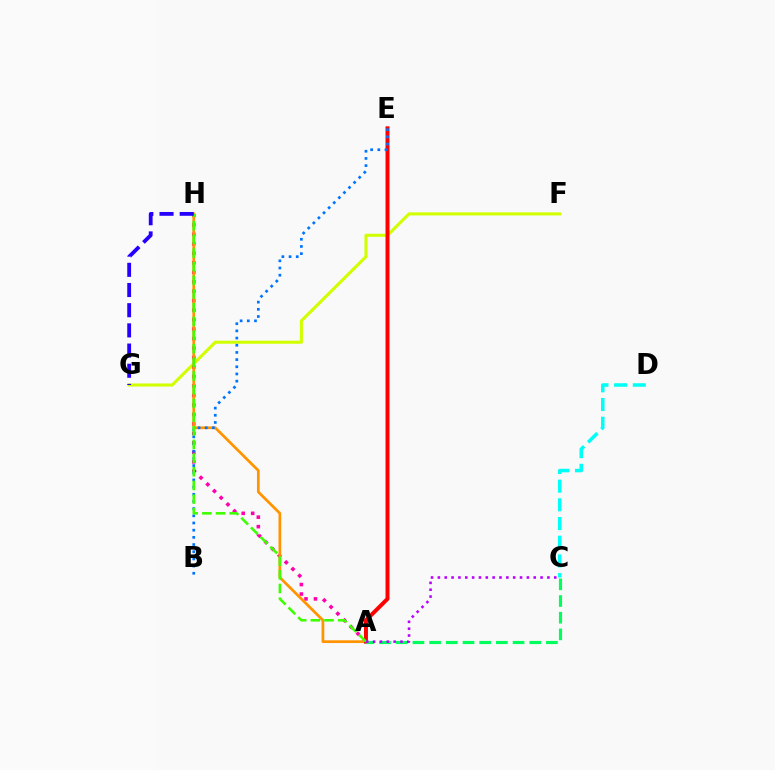{('F', 'G'): [{'color': '#d1ff00', 'line_style': 'solid', 'thickness': 2.21}], ('A', 'H'): [{'color': '#ff00ac', 'line_style': 'dotted', 'thickness': 2.58}, {'color': '#ff9400', 'line_style': 'solid', 'thickness': 1.96}, {'color': '#3dff00', 'line_style': 'dashed', 'thickness': 1.86}], ('A', 'E'): [{'color': '#ff0000', 'line_style': 'solid', 'thickness': 2.85}], ('A', 'C'): [{'color': '#00ff5c', 'line_style': 'dashed', 'thickness': 2.27}, {'color': '#b900ff', 'line_style': 'dotted', 'thickness': 1.86}], ('C', 'D'): [{'color': '#00fff6', 'line_style': 'dashed', 'thickness': 2.54}], ('B', 'E'): [{'color': '#0074ff', 'line_style': 'dotted', 'thickness': 1.95}], ('G', 'H'): [{'color': '#2500ff', 'line_style': 'dashed', 'thickness': 2.74}]}